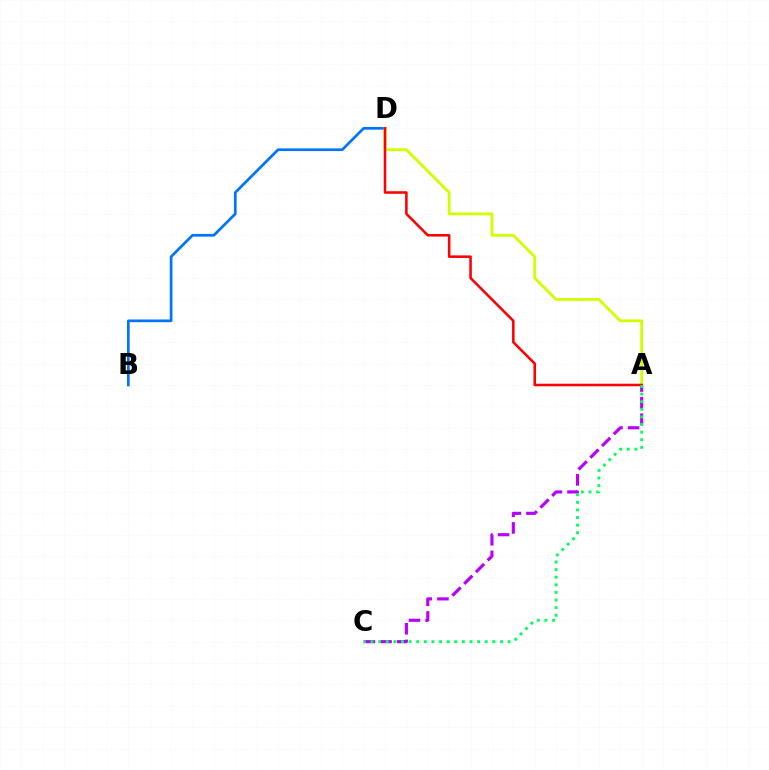{('B', 'D'): [{'color': '#0074ff', 'line_style': 'solid', 'thickness': 1.94}], ('A', 'C'): [{'color': '#b900ff', 'line_style': 'dashed', 'thickness': 2.26}, {'color': '#00ff5c', 'line_style': 'dotted', 'thickness': 2.07}], ('A', 'D'): [{'color': '#d1ff00', 'line_style': 'solid', 'thickness': 2.04}, {'color': '#ff0000', 'line_style': 'solid', 'thickness': 1.84}]}